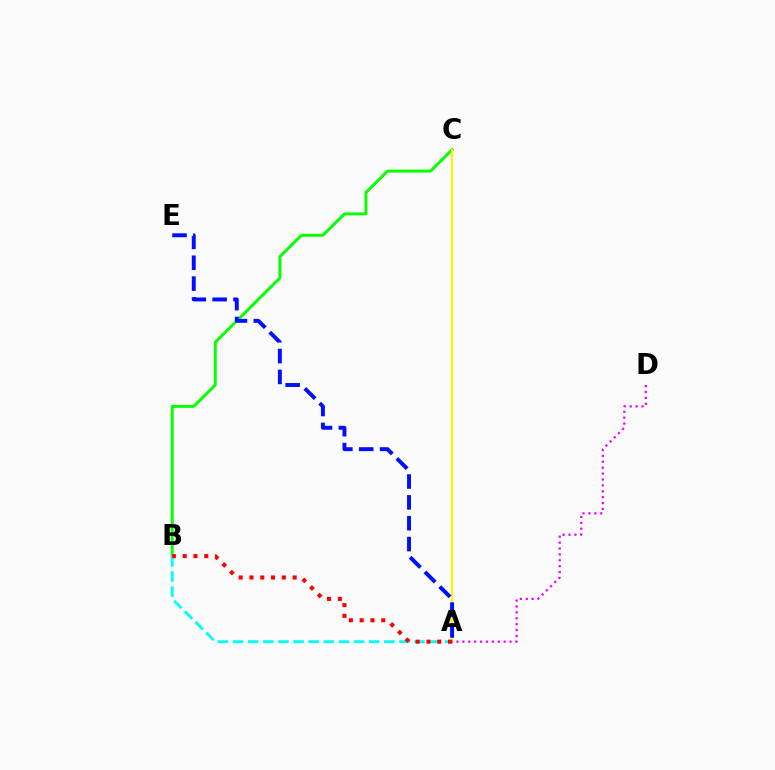{('B', 'C'): [{'color': '#08ff00', 'line_style': 'solid', 'thickness': 2.13}], ('A', 'C'): [{'color': '#fcf500', 'line_style': 'solid', 'thickness': 1.53}], ('A', 'D'): [{'color': '#ee00ff', 'line_style': 'dotted', 'thickness': 1.6}], ('A', 'E'): [{'color': '#0010ff', 'line_style': 'dashed', 'thickness': 2.83}], ('A', 'B'): [{'color': '#00fff6', 'line_style': 'dashed', 'thickness': 2.05}, {'color': '#ff0000', 'line_style': 'dotted', 'thickness': 2.93}]}